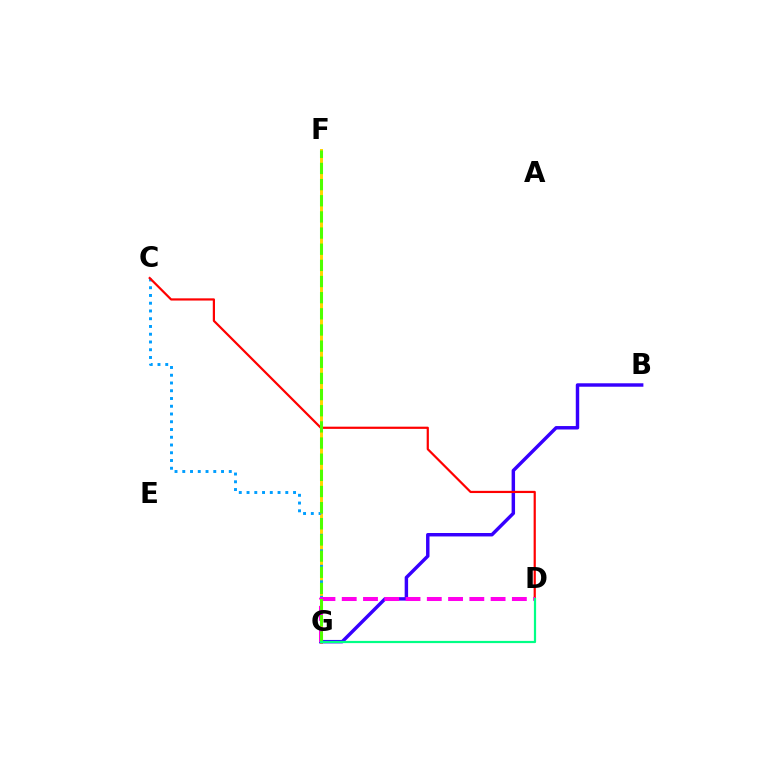{('F', 'G'): [{'color': '#ffd500', 'line_style': 'solid', 'thickness': 2.14}, {'color': '#4fff00', 'line_style': 'dashed', 'thickness': 2.19}], ('B', 'G'): [{'color': '#3700ff', 'line_style': 'solid', 'thickness': 2.48}], ('C', 'G'): [{'color': '#009eff', 'line_style': 'dotted', 'thickness': 2.11}], ('C', 'D'): [{'color': '#ff0000', 'line_style': 'solid', 'thickness': 1.59}], ('D', 'G'): [{'color': '#ff00ed', 'line_style': 'dashed', 'thickness': 2.89}, {'color': '#00ff86', 'line_style': 'solid', 'thickness': 1.59}]}